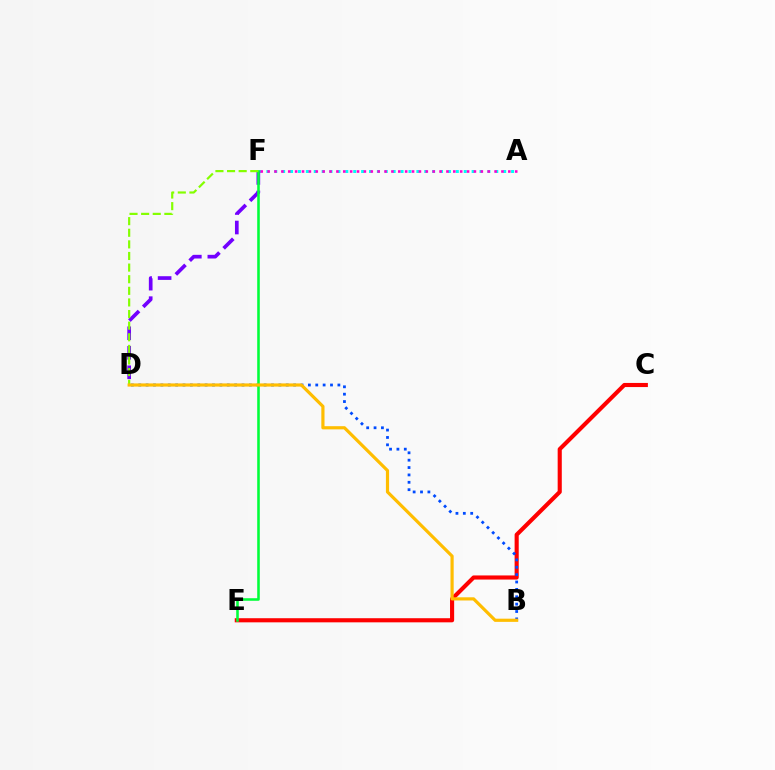{('A', 'F'): [{'color': '#00fff6', 'line_style': 'dotted', 'thickness': 2.14}, {'color': '#ff00cf', 'line_style': 'dotted', 'thickness': 1.87}], ('D', 'F'): [{'color': '#7200ff', 'line_style': 'dashed', 'thickness': 2.65}, {'color': '#84ff00', 'line_style': 'dashed', 'thickness': 1.58}], ('C', 'E'): [{'color': '#ff0000', 'line_style': 'solid', 'thickness': 2.96}], ('B', 'D'): [{'color': '#004bff', 'line_style': 'dotted', 'thickness': 2.0}, {'color': '#ffbd00', 'line_style': 'solid', 'thickness': 2.29}], ('E', 'F'): [{'color': '#00ff39', 'line_style': 'solid', 'thickness': 1.85}]}